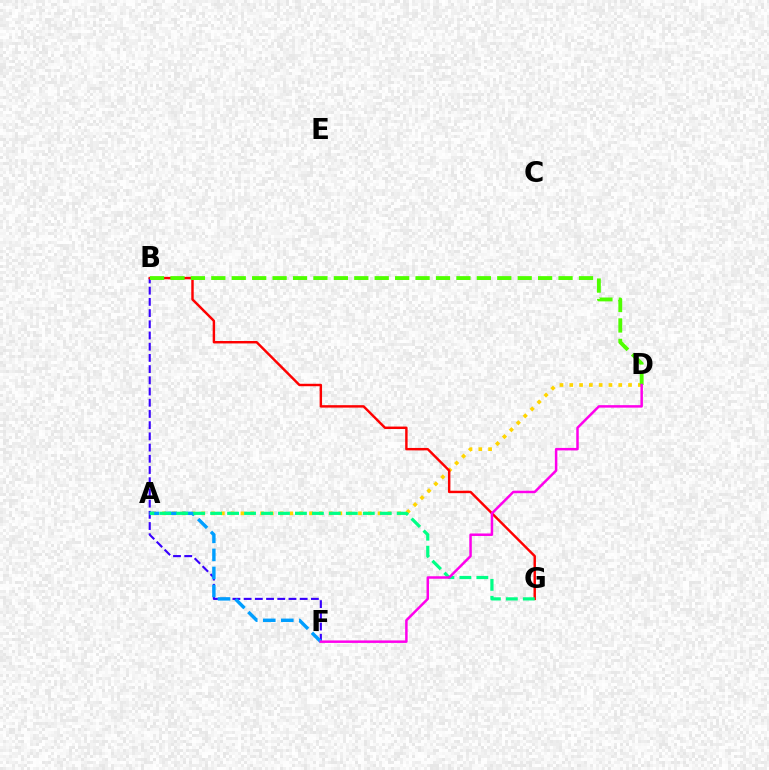{('B', 'F'): [{'color': '#3700ff', 'line_style': 'dashed', 'thickness': 1.52}], ('A', 'D'): [{'color': '#ffd500', 'line_style': 'dotted', 'thickness': 2.66}], ('A', 'F'): [{'color': '#009eff', 'line_style': 'dashed', 'thickness': 2.45}], ('B', 'G'): [{'color': '#ff0000', 'line_style': 'solid', 'thickness': 1.75}], ('B', 'D'): [{'color': '#4fff00', 'line_style': 'dashed', 'thickness': 2.77}], ('A', 'G'): [{'color': '#00ff86', 'line_style': 'dashed', 'thickness': 2.3}], ('D', 'F'): [{'color': '#ff00ed', 'line_style': 'solid', 'thickness': 1.79}]}